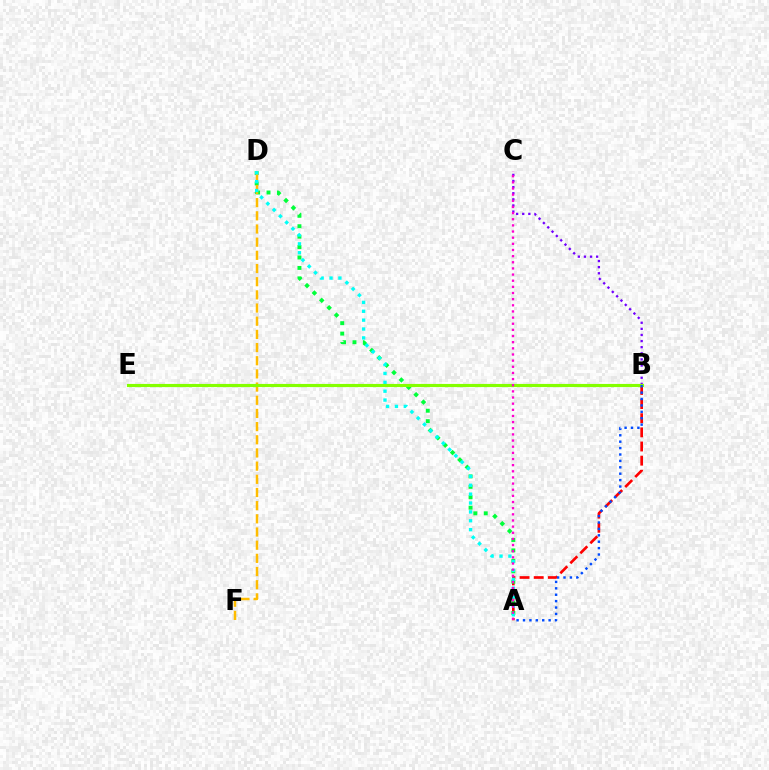{('A', 'B'): [{'color': '#ff0000', 'line_style': 'dashed', 'thickness': 1.92}, {'color': '#004bff', 'line_style': 'dotted', 'thickness': 1.74}], ('B', 'C'): [{'color': '#7200ff', 'line_style': 'dotted', 'thickness': 1.66}], ('A', 'D'): [{'color': '#00ff39', 'line_style': 'dotted', 'thickness': 2.83}, {'color': '#00fff6', 'line_style': 'dotted', 'thickness': 2.41}], ('D', 'F'): [{'color': '#ffbd00', 'line_style': 'dashed', 'thickness': 1.79}], ('B', 'E'): [{'color': '#84ff00', 'line_style': 'solid', 'thickness': 2.26}], ('A', 'C'): [{'color': '#ff00cf', 'line_style': 'dotted', 'thickness': 1.67}]}